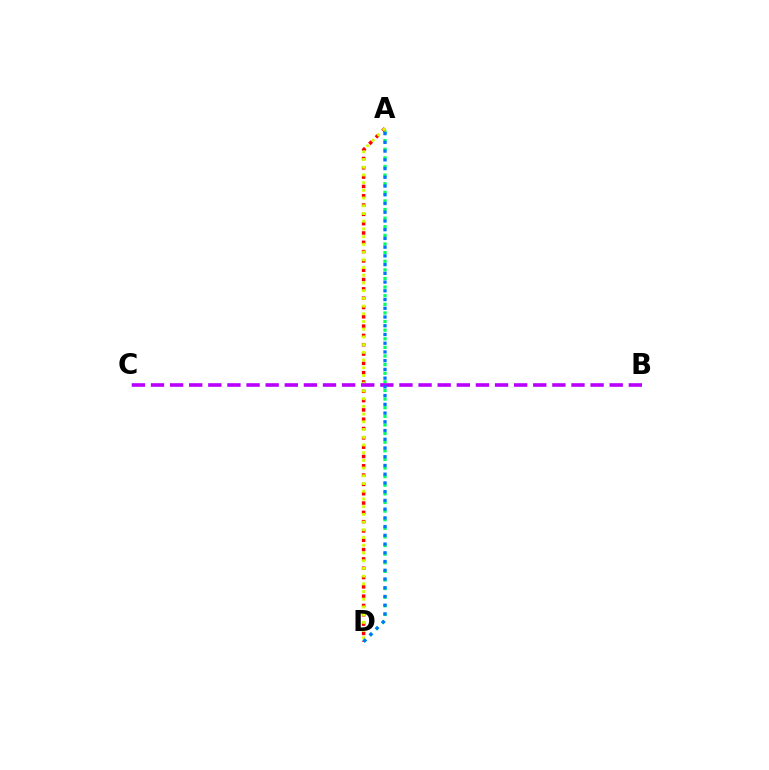{('A', 'D'): [{'color': '#00ff5c', 'line_style': 'dotted', 'thickness': 2.34}, {'color': '#ff0000', 'line_style': 'dotted', 'thickness': 2.53}, {'color': '#d1ff00', 'line_style': 'dotted', 'thickness': 2.1}, {'color': '#0074ff', 'line_style': 'dotted', 'thickness': 2.37}], ('B', 'C'): [{'color': '#b900ff', 'line_style': 'dashed', 'thickness': 2.6}]}